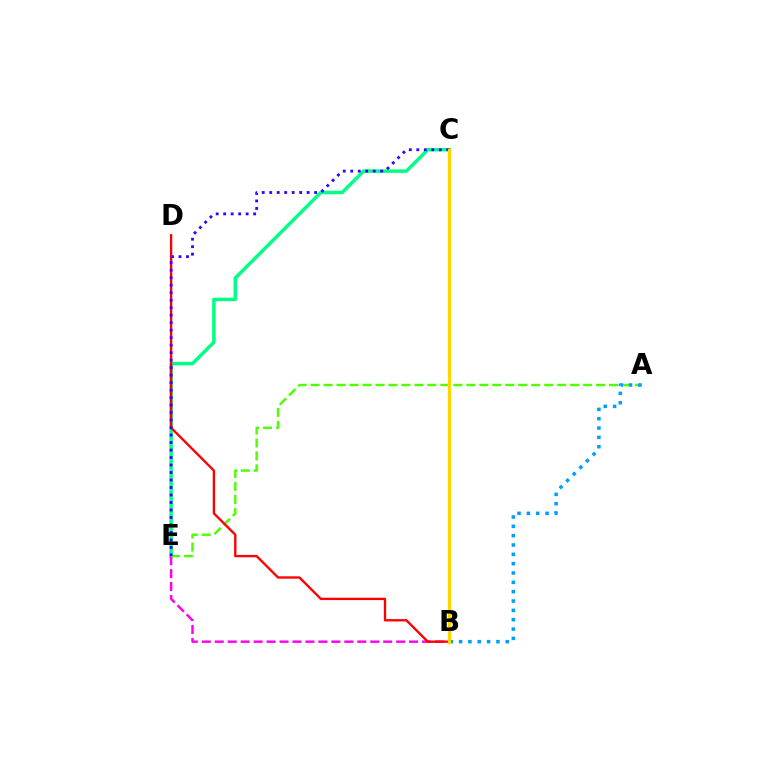{('C', 'E'): [{'color': '#00ff86', 'line_style': 'solid', 'thickness': 2.51}, {'color': '#3700ff', 'line_style': 'dotted', 'thickness': 2.04}], ('B', 'E'): [{'color': '#ff00ed', 'line_style': 'dashed', 'thickness': 1.76}], ('A', 'E'): [{'color': '#4fff00', 'line_style': 'dashed', 'thickness': 1.76}], ('A', 'B'): [{'color': '#009eff', 'line_style': 'dotted', 'thickness': 2.54}], ('B', 'D'): [{'color': '#ff0000', 'line_style': 'solid', 'thickness': 1.69}], ('B', 'C'): [{'color': '#ffd500', 'line_style': 'solid', 'thickness': 2.37}]}